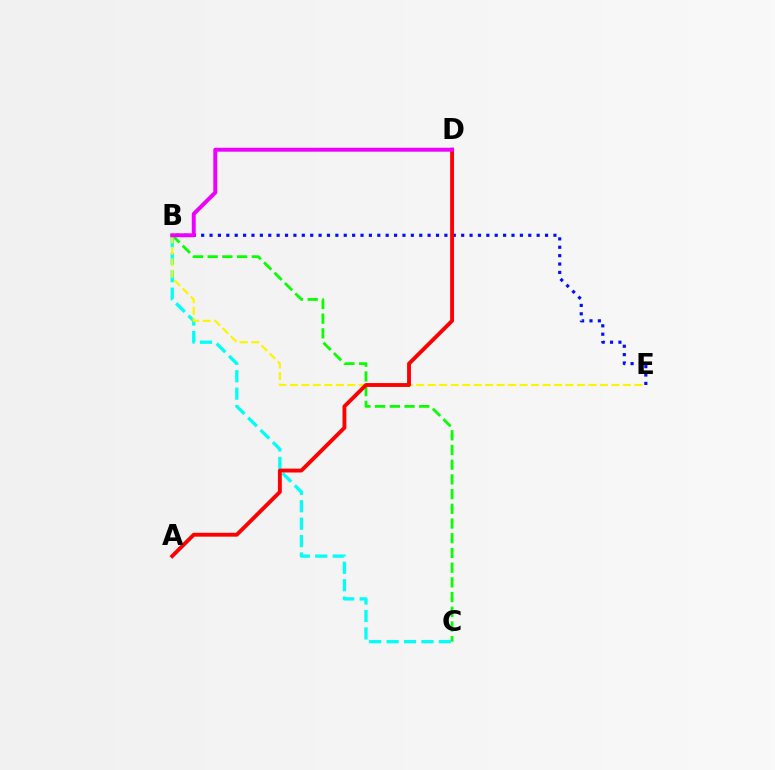{('B', 'E'): [{'color': '#0010ff', 'line_style': 'dotted', 'thickness': 2.28}, {'color': '#fcf500', 'line_style': 'dashed', 'thickness': 1.56}], ('B', 'C'): [{'color': '#08ff00', 'line_style': 'dashed', 'thickness': 2.0}, {'color': '#00fff6', 'line_style': 'dashed', 'thickness': 2.37}], ('A', 'D'): [{'color': '#ff0000', 'line_style': 'solid', 'thickness': 2.78}], ('B', 'D'): [{'color': '#ee00ff', 'line_style': 'solid', 'thickness': 2.84}]}